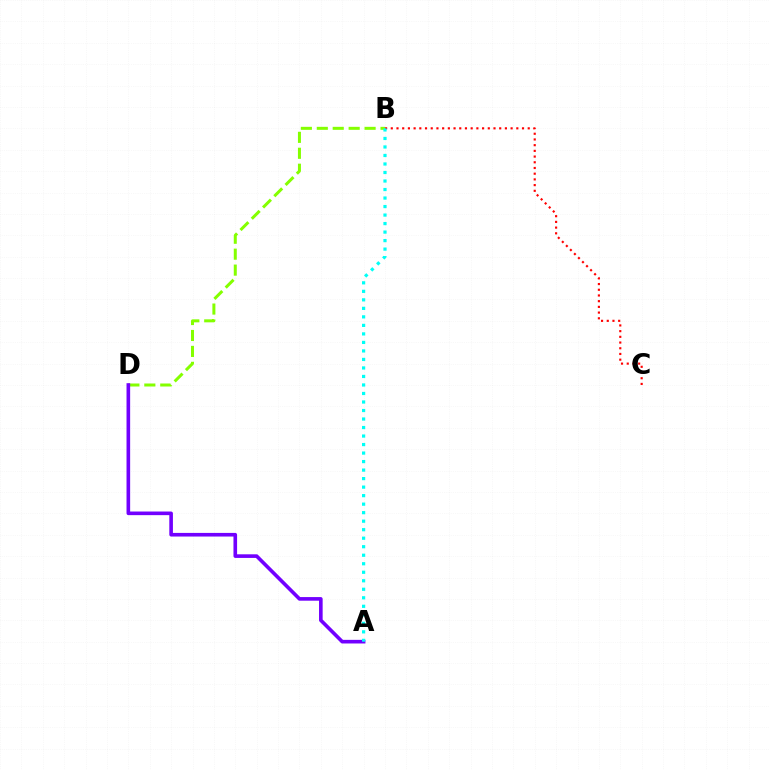{('B', 'D'): [{'color': '#84ff00', 'line_style': 'dashed', 'thickness': 2.16}], ('A', 'D'): [{'color': '#7200ff', 'line_style': 'solid', 'thickness': 2.61}], ('B', 'C'): [{'color': '#ff0000', 'line_style': 'dotted', 'thickness': 1.55}], ('A', 'B'): [{'color': '#00fff6', 'line_style': 'dotted', 'thickness': 2.31}]}